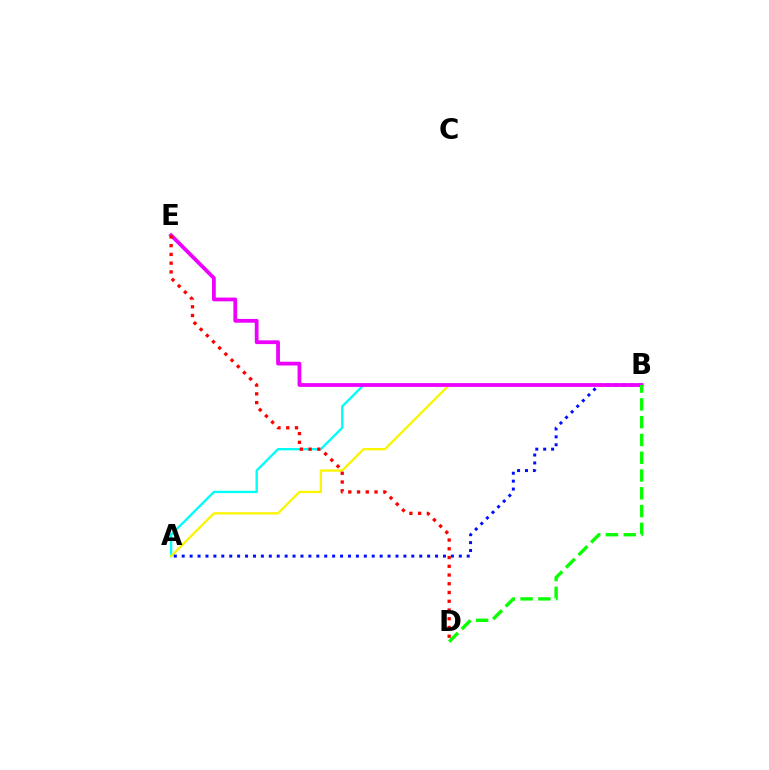{('A', 'B'): [{'color': '#00fff6', 'line_style': 'solid', 'thickness': 1.7}, {'color': '#fcf500', 'line_style': 'solid', 'thickness': 1.67}, {'color': '#0010ff', 'line_style': 'dotted', 'thickness': 2.15}], ('B', 'E'): [{'color': '#ee00ff', 'line_style': 'solid', 'thickness': 2.72}], ('D', 'E'): [{'color': '#ff0000', 'line_style': 'dotted', 'thickness': 2.38}], ('B', 'D'): [{'color': '#08ff00', 'line_style': 'dashed', 'thickness': 2.42}]}